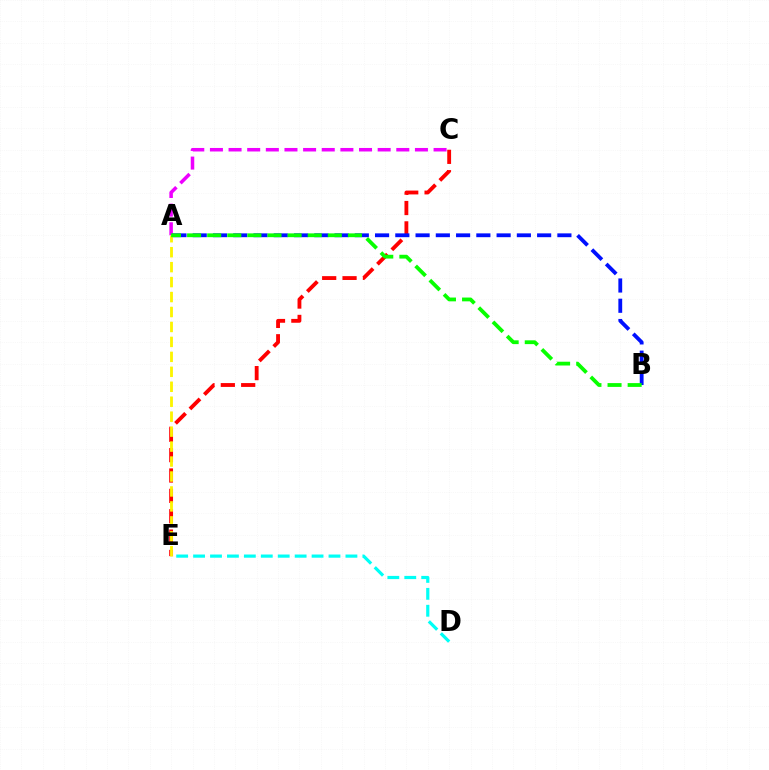{('A', 'C'): [{'color': '#ee00ff', 'line_style': 'dashed', 'thickness': 2.53}], ('C', 'E'): [{'color': '#ff0000', 'line_style': 'dashed', 'thickness': 2.77}], ('D', 'E'): [{'color': '#00fff6', 'line_style': 'dashed', 'thickness': 2.3}], ('A', 'B'): [{'color': '#0010ff', 'line_style': 'dashed', 'thickness': 2.75}, {'color': '#08ff00', 'line_style': 'dashed', 'thickness': 2.73}], ('A', 'E'): [{'color': '#fcf500', 'line_style': 'dashed', 'thickness': 2.03}]}